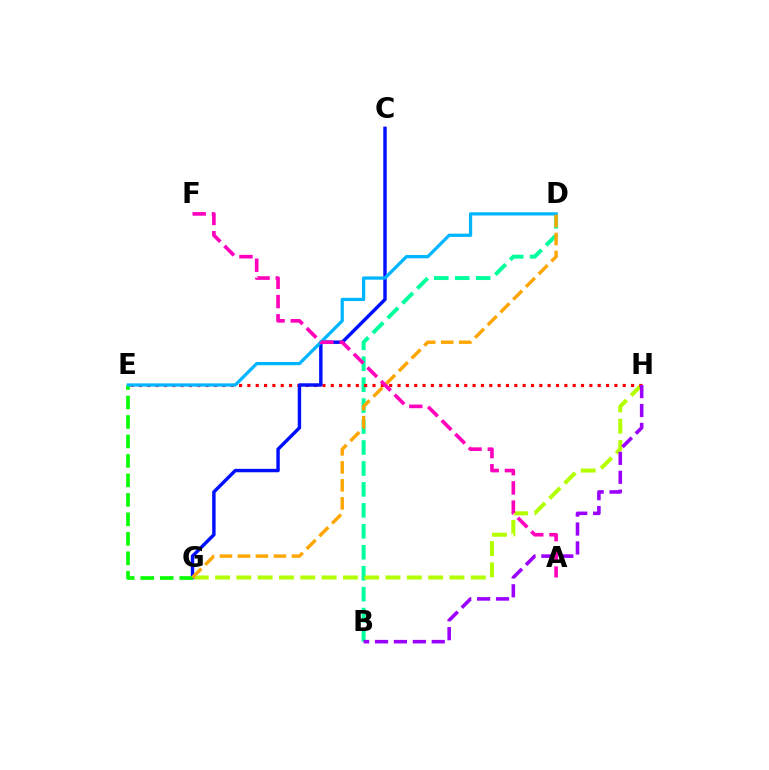{('B', 'D'): [{'color': '#00ff9d', 'line_style': 'dashed', 'thickness': 2.85}], ('G', 'H'): [{'color': '#b3ff00', 'line_style': 'dashed', 'thickness': 2.9}], ('E', 'H'): [{'color': '#ff0000', 'line_style': 'dotted', 'thickness': 2.27}], ('C', 'G'): [{'color': '#0010ff', 'line_style': 'solid', 'thickness': 2.46}], ('E', 'G'): [{'color': '#08ff00', 'line_style': 'dashed', 'thickness': 2.65}], ('B', 'H'): [{'color': '#9b00ff', 'line_style': 'dashed', 'thickness': 2.57}], ('D', 'E'): [{'color': '#00b5ff', 'line_style': 'solid', 'thickness': 2.33}], ('D', 'G'): [{'color': '#ffa500', 'line_style': 'dashed', 'thickness': 2.45}], ('A', 'F'): [{'color': '#ff00bd', 'line_style': 'dashed', 'thickness': 2.61}]}